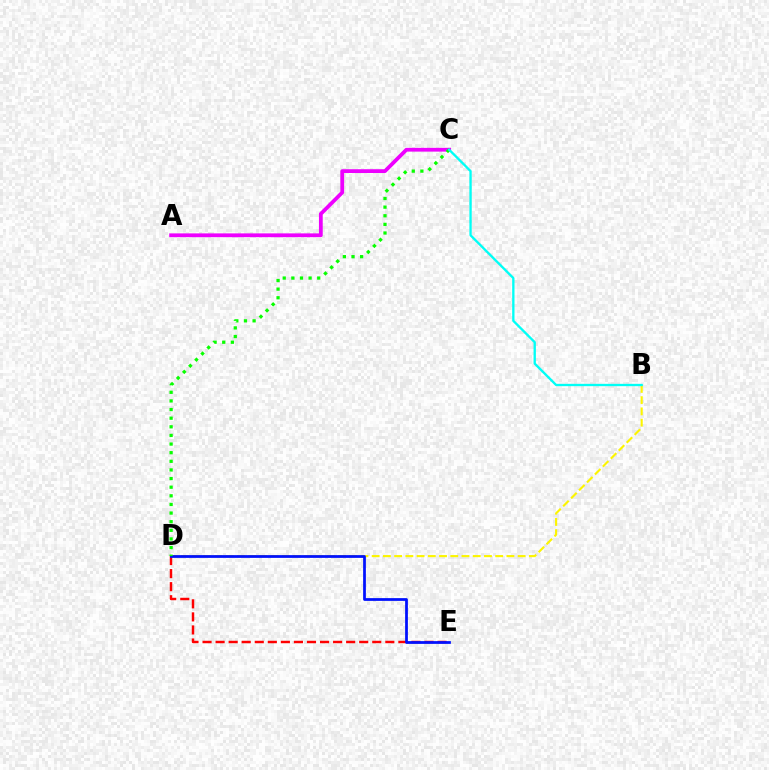{('D', 'E'): [{'color': '#ff0000', 'line_style': 'dashed', 'thickness': 1.77}, {'color': '#0010ff', 'line_style': 'solid', 'thickness': 1.98}], ('B', 'D'): [{'color': '#fcf500', 'line_style': 'dashed', 'thickness': 1.53}], ('A', 'C'): [{'color': '#ee00ff', 'line_style': 'solid', 'thickness': 2.72}], ('C', 'D'): [{'color': '#08ff00', 'line_style': 'dotted', 'thickness': 2.34}], ('B', 'C'): [{'color': '#00fff6', 'line_style': 'solid', 'thickness': 1.68}]}